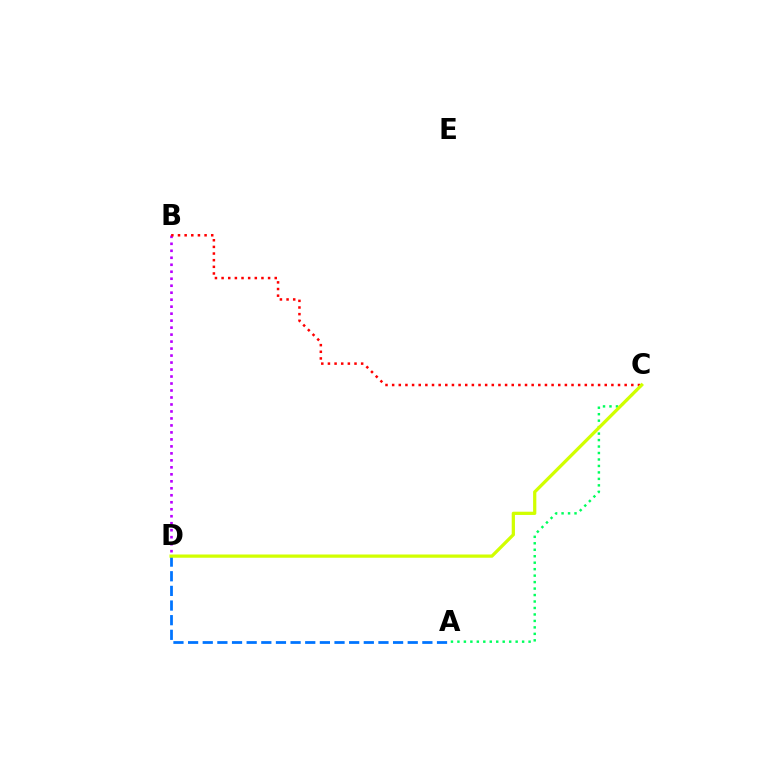{('A', 'C'): [{'color': '#00ff5c', 'line_style': 'dotted', 'thickness': 1.76}], ('B', 'D'): [{'color': '#b900ff', 'line_style': 'dotted', 'thickness': 1.9}], ('B', 'C'): [{'color': '#ff0000', 'line_style': 'dotted', 'thickness': 1.8}], ('A', 'D'): [{'color': '#0074ff', 'line_style': 'dashed', 'thickness': 1.99}], ('C', 'D'): [{'color': '#d1ff00', 'line_style': 'solid', 'thickness': 2.34}]}